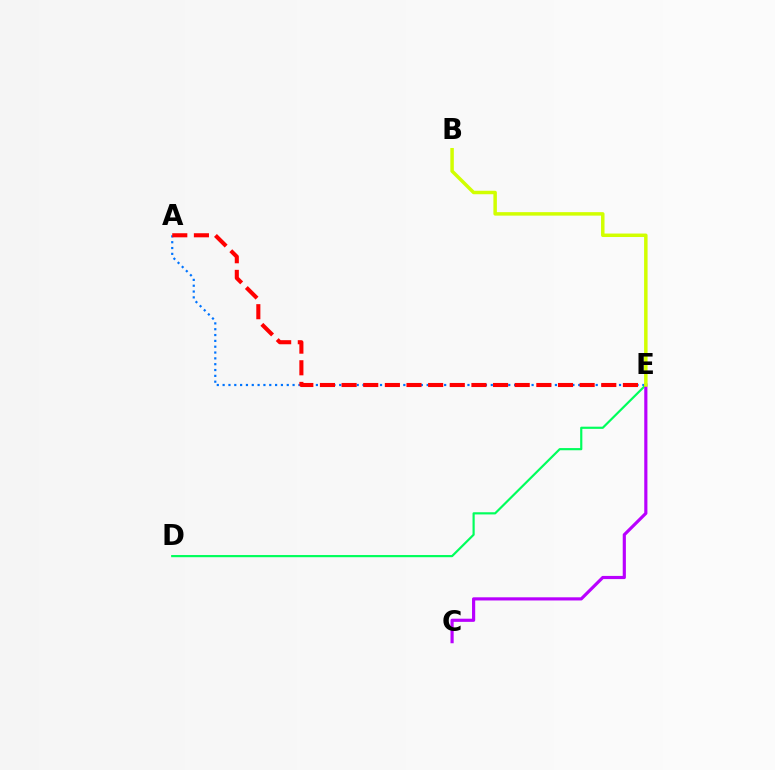{('A', 'E'): [{'color': '#0074ff', 'line_style': 'dotted', 'thickness': 1.58}, {'color': '#ff0000', 'line_style': 'dashed', 'thickness': 2.94}], ('D', 'E'): [{'color': '#00ff5c', 'line_style': 'solid', 'thickness': 1.57}], ('C', 'E'): [{'color': '#b900ff', 'line_style': 'solid', 'thickness': 2.28}], ('B', 'E'): [{'color': '#d1ff00', 'line_style': 'solid', 'thickness': 2.5}]}